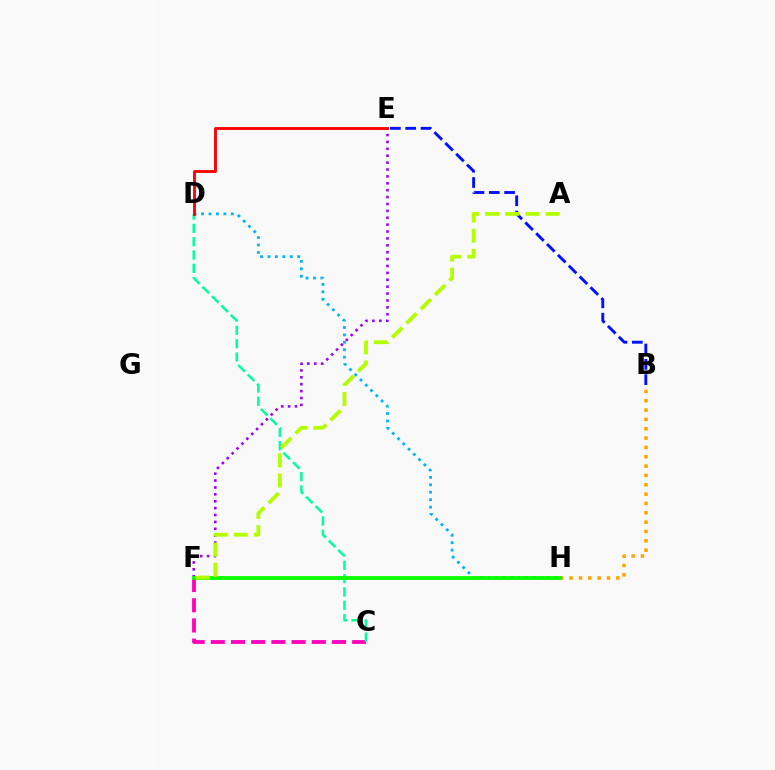{('E', 'F'): [{'color': '#9b00ff', 'line_style': 'dotted', 'thickness': 1.87}], ('B', 'H'): [{'color': '#ffa500', 'line_style': 'dotted', 'thickness': 2.54}], ('C', 'F'): [{'color': '#ff00bd', 'line_style': 'dashed', 'thickness': 2.74}], ('D', 'H'): [{'color': '#00b5ff', 'line_style': 'dotted', 'thickness': 2.02}], ('C', 'D'): [{'color': '#00ff9d', 'line_style': 'dashed', 'thickness': 1.81}], ('B', 'E'): [{'color': '#0010ff', 'line_style': 'dashed', 'thickness': 2.08}], ('F', 'H'): [{'color': '#08ff00', 'line_style': 'solid', 'thickness': 2.72}], ('A', 'F'): [{'color': '#b3ff00', 'line_style': 'dashed', 'thickness': 2.74}], ('D', 'E'): [{'color': '#ff0000', 'line_style': 'solid', 'thickness': 2.06}]}